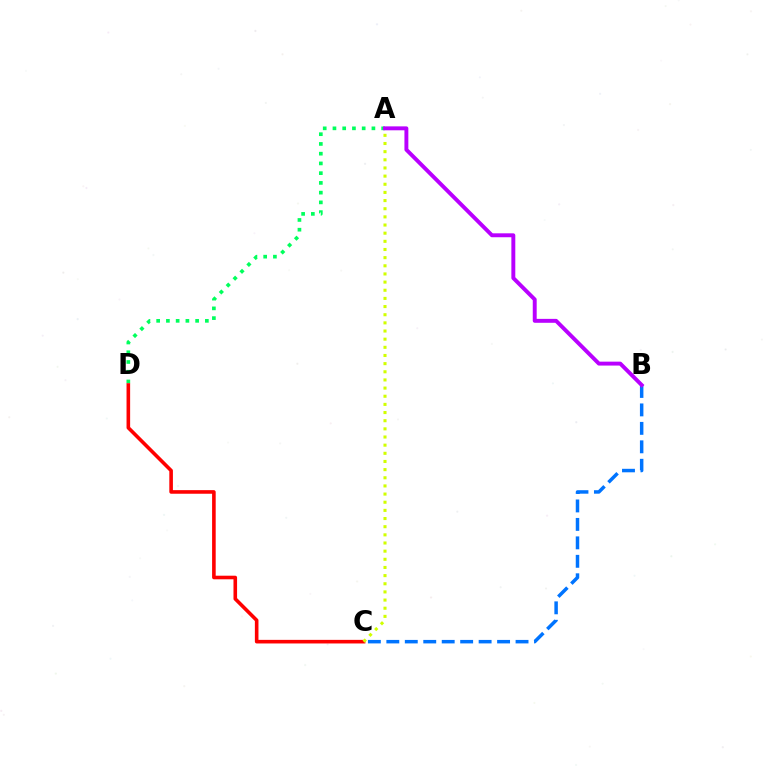{('A', 'D'): [{'color': '#00ff5c', 'line_style': 'dotted', 'thickness': 2.65}], ('C', 'D'): [{'color': '#ff0000', 'line_style': 'solid', 'thickness': 2.59}], ('B', 'C'): [{'color': '#0074ff', 'line_style': 'dashed', 'thickness': 2.51}], ('A', 'C'): [{'color': '#d1ff00', 'line_style': 'dotted', 'thickness': 2.22}], ('A', 'B'): [{'color': '#b900ff', 'line_style': 'solid', 'thickness': 2.82}]}